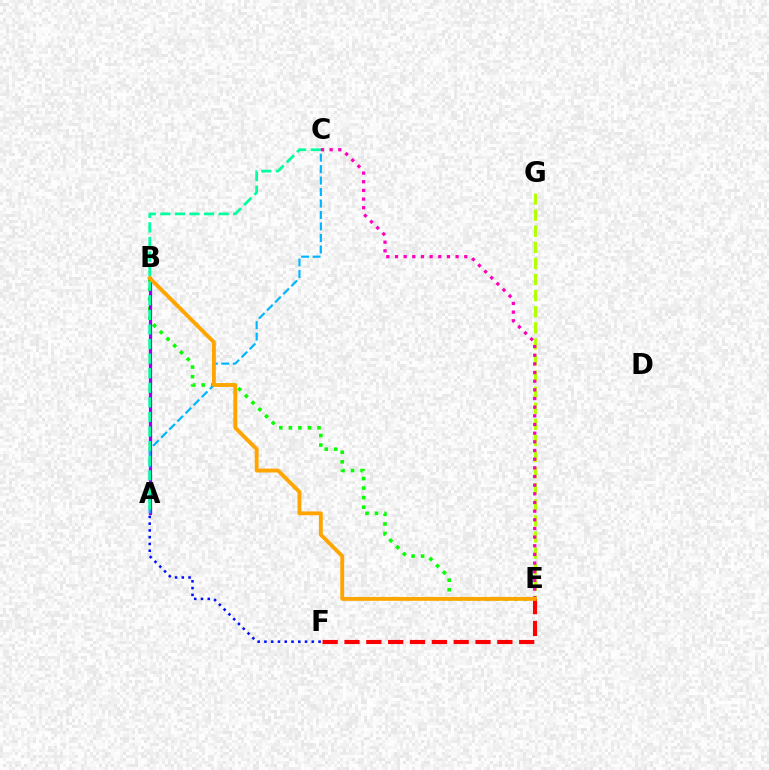{('B', 'E'): [{'color': '#08ff00', 'line_style': 'dotted', 'thickness': 2.59}, {'color': '#ffa500', 'line_style': 'solid', 'thickness': 2.79}], ('A', 'B'): [{'color': '#9b00ff', 'line_style': 'solid', 'thickness': 2.31}], ('E', 'G'): [{'color': '#b3ff00', 'line_style': 'dashed', 'thickness': 2.19}], ('E', 'F'): [{'color': '#ff0000', 'line_style': 'dashed', 'thickness': 2.97}], ('A', 'F'): [{'color': '#0010ff', 'line_style': 'dotted', 'thickness': 1.84}], ('A', 'C'): [{'color': '#00b5ff', 'line_style': 'dashed', 'thickness': 1.56}, {'color': '#00ff9d', 'line_style': 'dashed', 'thickness': 1.98}], ('C', 'E'): [{'color': '#ff00bd', 'line_style': 'dotted', 'thickness': 2.35}]}